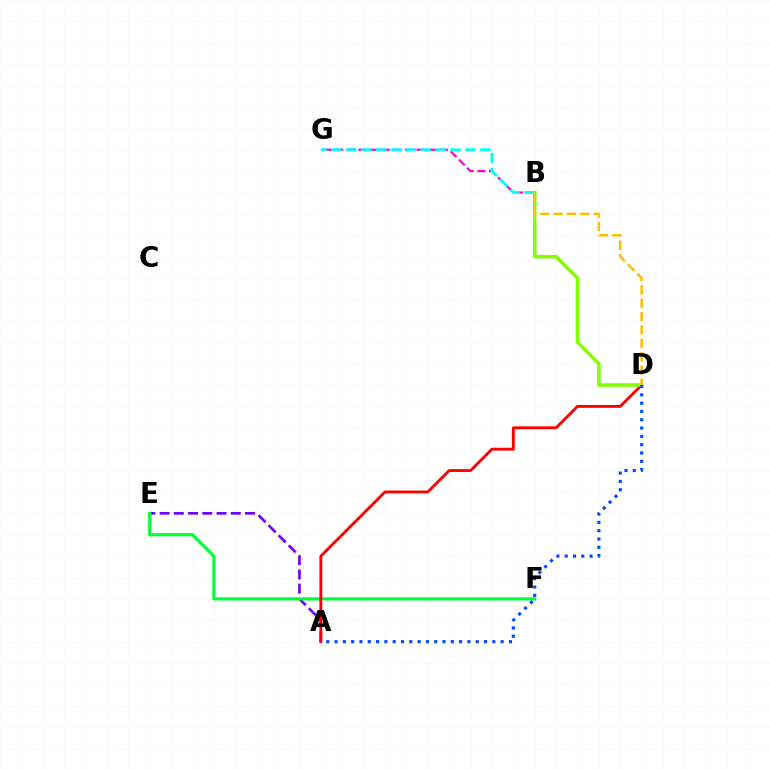{('A', 'E'): [{'color': '#7200ff', 'line_style': 'dashed', 'thickness': 1.93}], ('B', 'G'): [{'color': '#ff00cf', 'line_style': 'dashed', 'thickness': 1.58}, {'color': '#00fff6', 'line_style': 'dashed', 'thickness': 2.02}], ('E', 'F'): [{'color': '#00ff39', 'line_style': 'solid', 'thickness': 2.26}], ('A', 'D'): [{'color': '#ff0000', 'line_style': 'solid', 'thickness': 2.05}, {'color': '#004bff', 'line_style': 'dotted', 'thickness': 2.26}], ('B', 'D'): [{'color': '#84ff00', 'line_style': 'solid', 'thickness': 2.58}, {'color': '#ffbd00', 'line_style': 'dashed', 'thickness': 1.82}]}